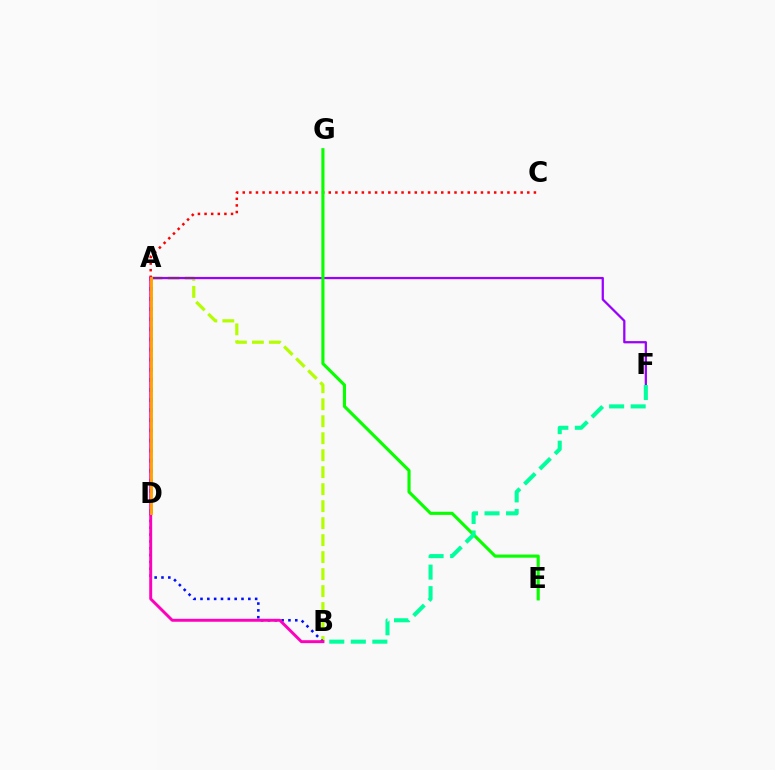{('A', 'B'): [{'color': '#b3ff00', 'line_style': 'dashed', 'thickness': 2.31}, {'color': '#ff00bd', 'line_style': 'solid', 'thickness': 2.12}], ('A', 'F'): [{'color': '#9b00ff', 'line_style': 'solid', 'thickness': 1.63}], ('B', 'D'): [{'color': '#0010ff', 'line_style': 'dotted', 'thickness': 1.86}], ('A', 'D'): [{'color': '#00b5ff', 'line_style': 'dotted', 'thickness': 2.74}, {'color': '#ffa500', 'line_style': 'solid', 'thickness': 2.05}], ('A', 'C'): [{'color': '#ff0000', 'line_style': 'dotted', 'thickness': 1.8}], ('E', 'G'): [{'color': '#08ff00', 'line_style': 'solid', 'thickness': 2.25}], ('B', 'F'): [{'color': '#00ff9d', 'line_style': 'dashed', 'thickness': 2.93}]}